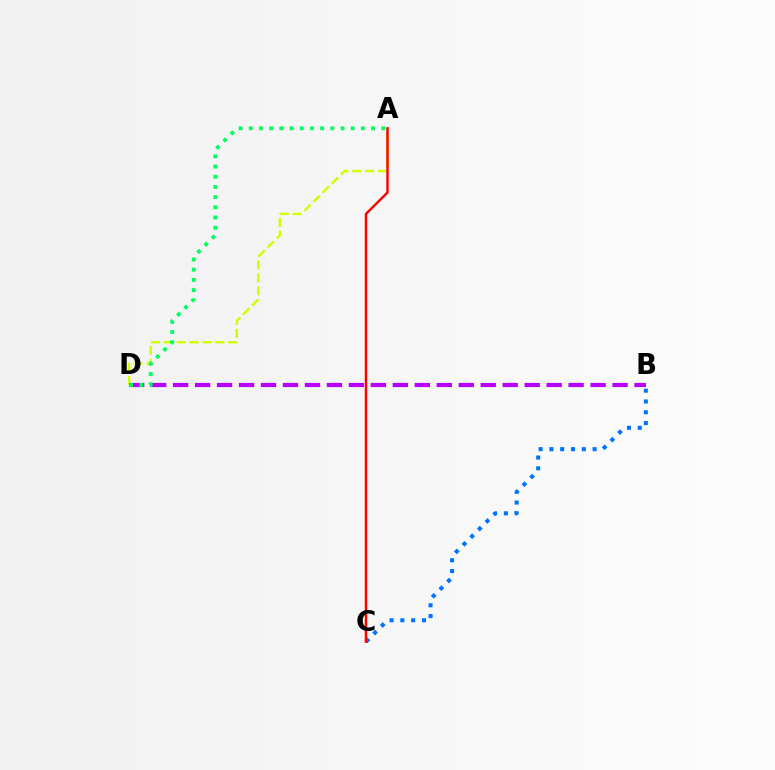{('B', 'C'): [{'color': '#0074ff', 'line_style': 'dotted', 'thickness': 2.93}], ('A', 'D'): [{'color': '#d1ff00', 'line_style': 'dashed', 'thickness': 1.75}, {'color': '#00ff5c', 'line_style': 'dotted', 'thickness': 2.77}], ('B', 'D'): [{'color': '#b900ff', 'line_style': 'dashed', 'thickness': 2.98}], ('A', 'C'): [{'color': '#ff0000', 'line_style': 'solid', 'thickness': 1.76}]}